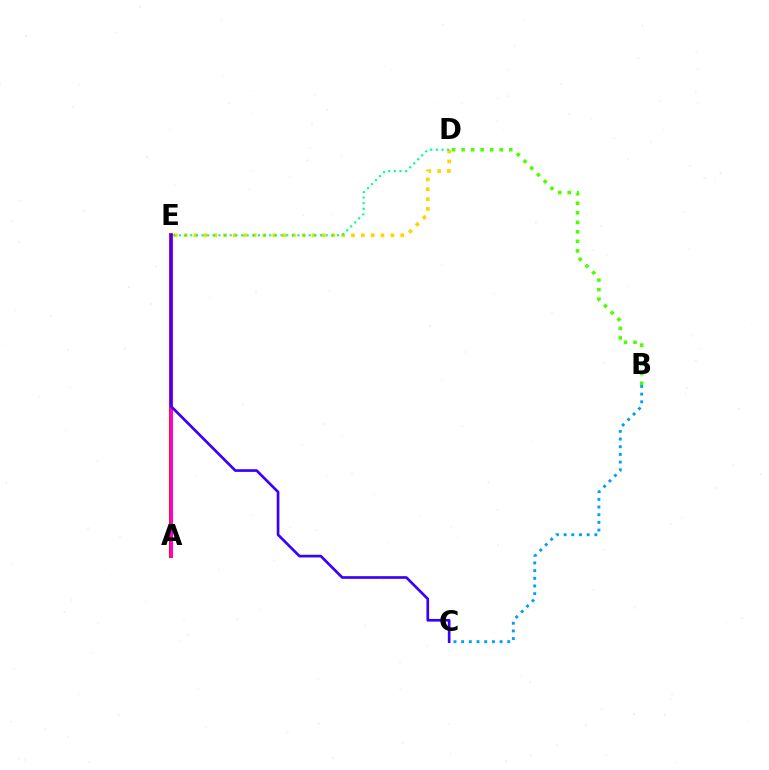{('B', 'C'): [{'color': '#009eff', 'line_style': 'dotted', 'thickness': 2.09}], ('A', 'E'): [{'color': '#ff0000', 'line_style': 'solid', 'thickness': 2.77}, {'color': '#ff00ed', 'line_style': 'solid', 'thickness': 1.87}], ('C', 'E'): [{'color': '#3700ff', 'line_style': 'solid', 'thickness': 1.92}], ('D', 'E'): [{'color': '#ffd500', 'line_style': 'dotted', 'thickness': 2.67}, {'color': '#00ff86', 'line_style': 'dotted', 'thickness': 1.53}], ('B', 'D'): [{'color': '#4fff00', 'line_style': 'dotted', 'thickness': 2.59}]}